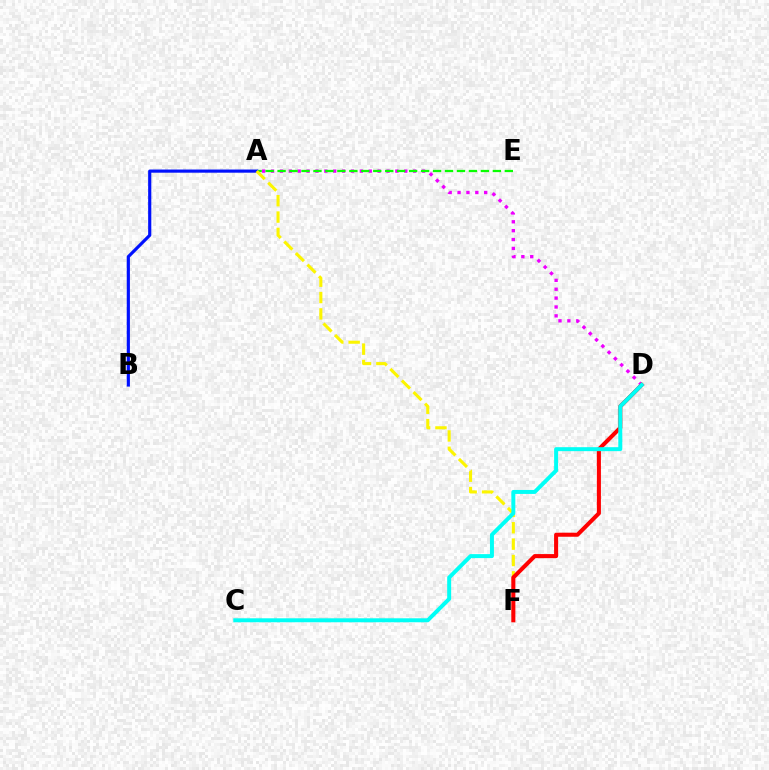{('A', 'D'): [{'color': '#ee00ff', 'line_style': 'dotted', 'thickness': 2.41}], ('A', 'E'): [{'color': '#08ff00', 'line_style': 'dashed', 'thickness': 1.62}], ('A', 'B'): [{'color': '#0010ff', 'line_style': 'solid', 'thickness': 2.27}], ('A', 'F'): [{'color': '#fcf500', 'line_style': 'dashed', 'thickness': 2.22}], ('D', 'F'): [{'color': '#ff0000', 'line_style': 'solid', 'thickness': 2.92}], ('C', 'D'): [{'color': '#00fff6', 'line_style': 'solid', 'thickness': 2.86}]}